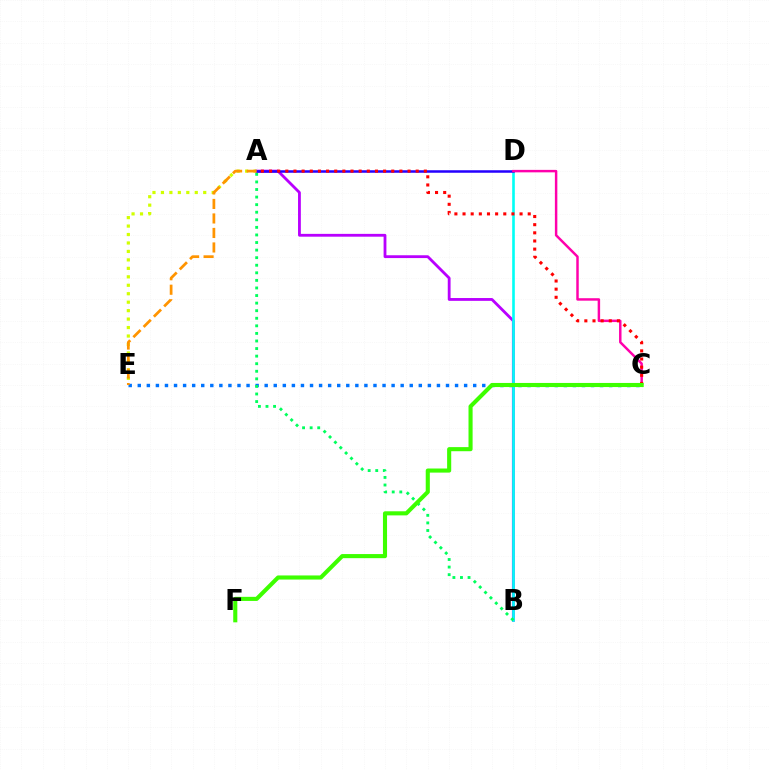{('C', 'E'): [{'color': '#0074ff', 'line_style': 'dotted', 'thickness': 2.46}], ('A', 'E'): [{'color': '#d1ff00', 'line_style': 'dotted', 'thickness': 2.3}, {'color': '#ff9400', 'line_style': 'dashed', 'thickness': 1.97}], ('A', 'B'): [{'color': '#b900ff', 'line_style': 'solid', 'thickness': 2.03}, {'color': '#00ff5c', 'line_style': 'dotted', 'thickness': 2.06}], ('B', 'D'): [{'color': '#00fff6', 'line_style': 'solid', 'thickness': 1.89}], ('A', 'D'): [{'color': '#2500ff', 'line_style': 'solid', 'thickness': 1.8}], ('C', 'D'): [{'color': '#ff00ac', 'line_style': 'solid', 'thickness': 1.78}], ('A', 'C'): [{'color': '#ff0000', 'line_style': 'dotted', 'thickness': 2.21}], ('C', 'F'): [{'color': '#3dff00', 'line_style': 'solid', 'thickness': 2.95}]}